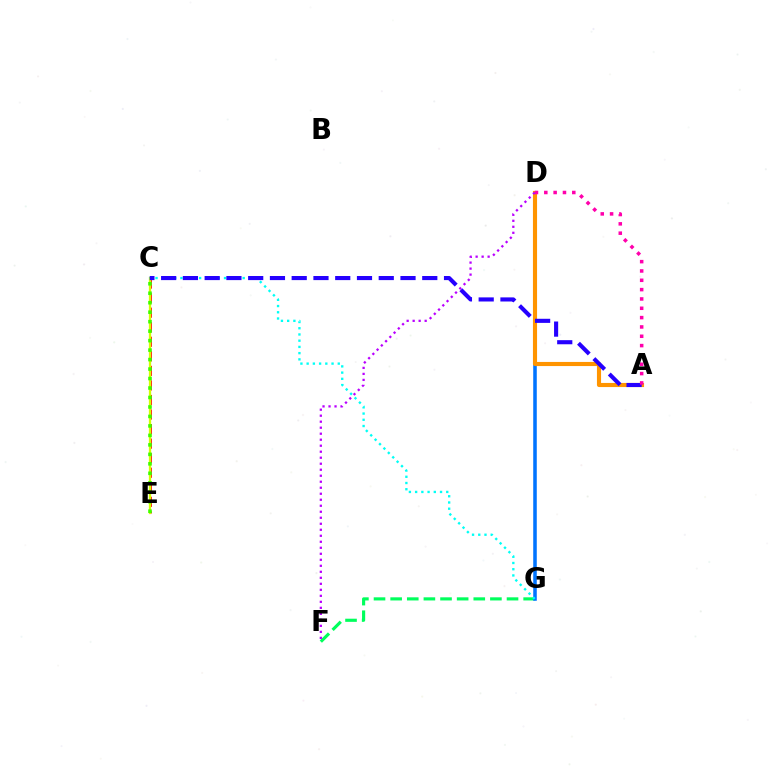{('C', 'E'): [{'color': '#ff0000', 'line_style': 'dashed', 'thickness': 1.98}, {'color': '#d1ff00', 'line_style': 'solid', 'thickness': 1.65}, {'color': '#3dff00', 'line_style': 'dotted', 'thickness': 2.57}], ('F', 'G'): [{'color': '#00ff5c', 'line_style': 'dashed', 'thickness': 2.26}], ('D', 'G'): [{'color': '#0074ff', 'line_style': 'solid', 'thickness': 2.55}], ('A', 'D'): [{'color': '#ff9400', 'line_style': 'solid', 'thickness': 2.96}, {'color': '#ff00ac', 'line_style': 'dotted', 'thickness': 2.53}], ('C', 'G'): [{'color': '#00fff6', 'line_style': 'dotted', 'thickness': 1.69}], ('A', 'C'): [{'color': '#2500ff', 'line_style': 'dashed', 'thickness': 2.96}], ('D', 'F'): [{'color': '#b900ff', 'line_style': 'dotted', 'thickness': 1.63}]}